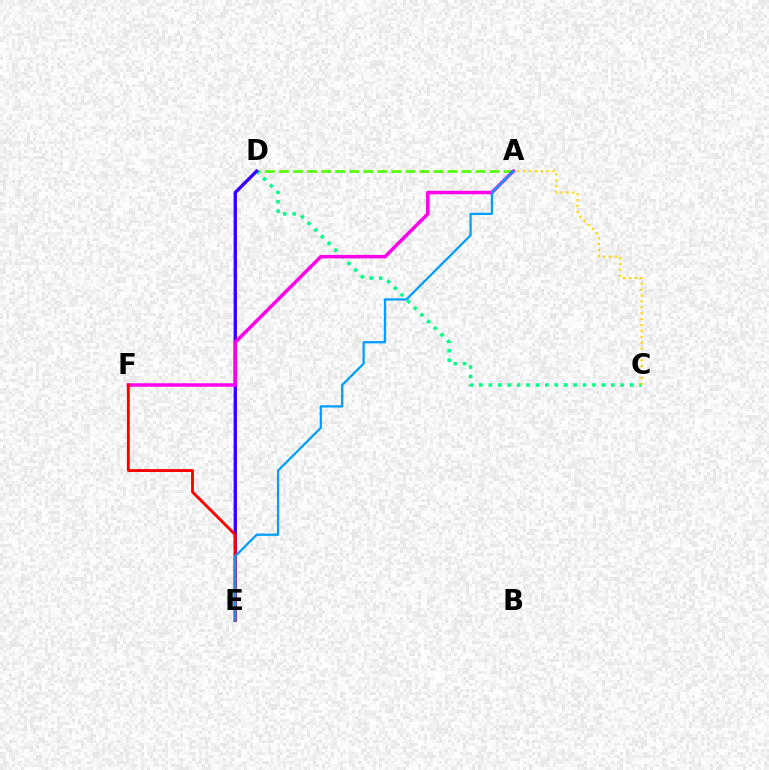{('A', 'D'): [{'color': '#4fff00', 'line_style': 'dashed', 'thickness': 1.91}], ('C', 'D'): [{'color': '#00ff86', 'line_style': 'dotted', 'thickness': 2.56}], ('D', 'E'): [{'color': '#3700ff', 'line_style': 'solid', 'thickness': 2.41}], ('A', 'C'): [{'color': '#ffd500', 'line_style': 'dotted', 'thickness': 1.6}], ('A', 'F'): [{'color': '#ff00ed', 'line_style': 'solid', 'thickness': 2.5}], ('E', 'F'): [{'color': '#ff0000', 'line_style': 'solid', 'thickness': 2.06}], ('A', 'E'): [{'color': '#009eff', 'line_style': 'solid', 'thickness': 1.63}]}